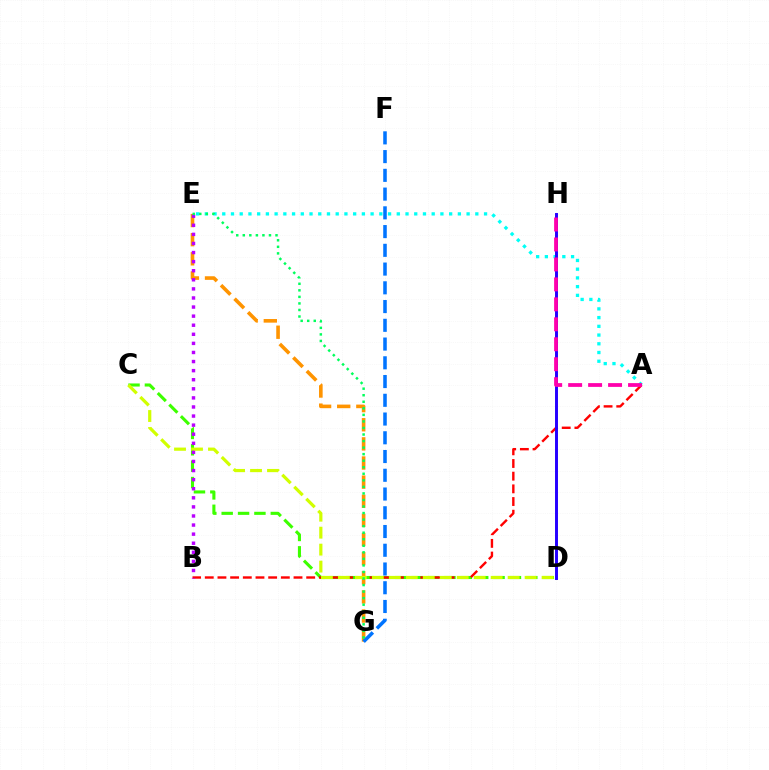{('C', 'D'): [{'color': '#3dff00', 'line_style': 'dashed', 'thickness': 2.22}, {'color': '#d1ff00', 'line_style': 'dashed', 'thickness': 2.31}], ('A', 'B'): [{'color': '#ff0000', 'line_style': 'dashed', 'thickness': 1.72}], ('A', 'E'): [{'color': '#00fff6', 'line_style': 'dotted', 'thickness': 2.37}], ('D', 'H'): [{'color': '#2500ff', 'line_style': 'solid', 'thickness': 2.12}], ('E', 'G'): [{'color': '#ff9400', 'line_style': 'dashed', 'thickness': 2.6}, {'color': '#00ff5c', 'line_style': 'dotted', 'thickness': 1.78}], ('B', 'E'): [{'color': '#b900ff', 'line_style': 'dotted', 'thickness': 2.47}], ('A', 'H'): [{'color': '#ff00ac', 'line_style': 'dashed', 'thickness': 2.71}], ('F', 'G'): [{'color': '#0074ff', 'line_style': 'dashed', 'thickness': 2.55}]}